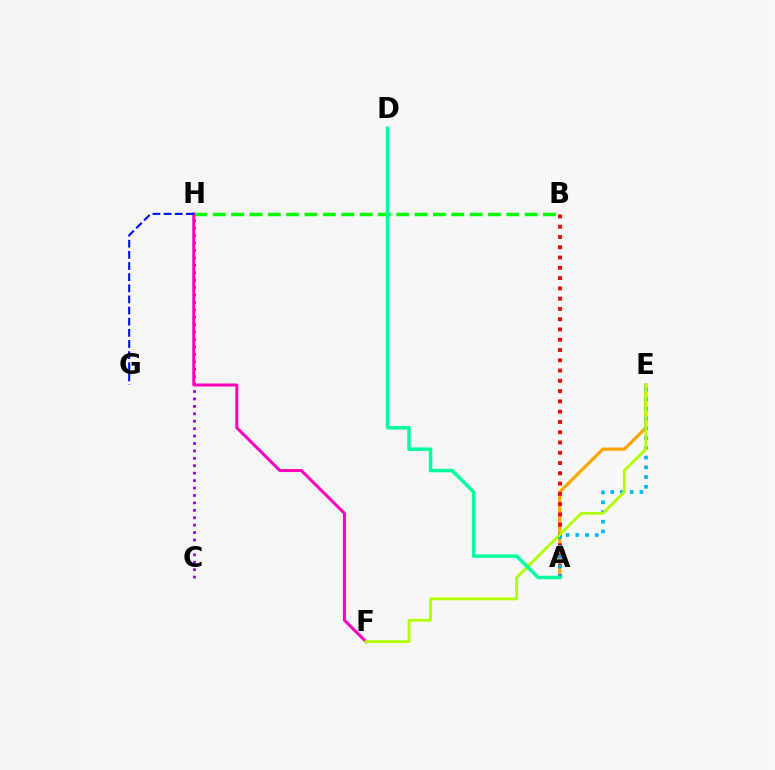{('A', 'E'): [{'color': '#ffa500', 'line_style': 'solid', 'thickness': 2.32}, {'color': '#00b5ff', 'line_style': 'dotted', 'thickness': 2.65}], ('B', 'H'): [{'color': '#08ff00', 'line_style': 'dashed', 'thickness': 2.49}], ('A', 'B'): [{'color': '#ff0000', 'line_style': 'dotted', 'thickness': 2.79}], ('C', 'H'): [{'color': '#9b00ff', 'line_style': 'dotted', 'thickness': 2.02}], ('F', 'H'): [{'color': '#ff00bd', 'line_style': 'solid', 'thickness': 2.15}], ('G', 'H'): [{'color': '#0010ff', 'line_style': 'dashed', 'thickness': 1.51}], ('E', 'F'): [{'color': '#b3ff00', 'line_style': 'solid', 'thickness': 2.01}], ('A', 'D'): [{'color': '#00ff9d', 'line_style': 'solid', 'thickness': 2.5}]}